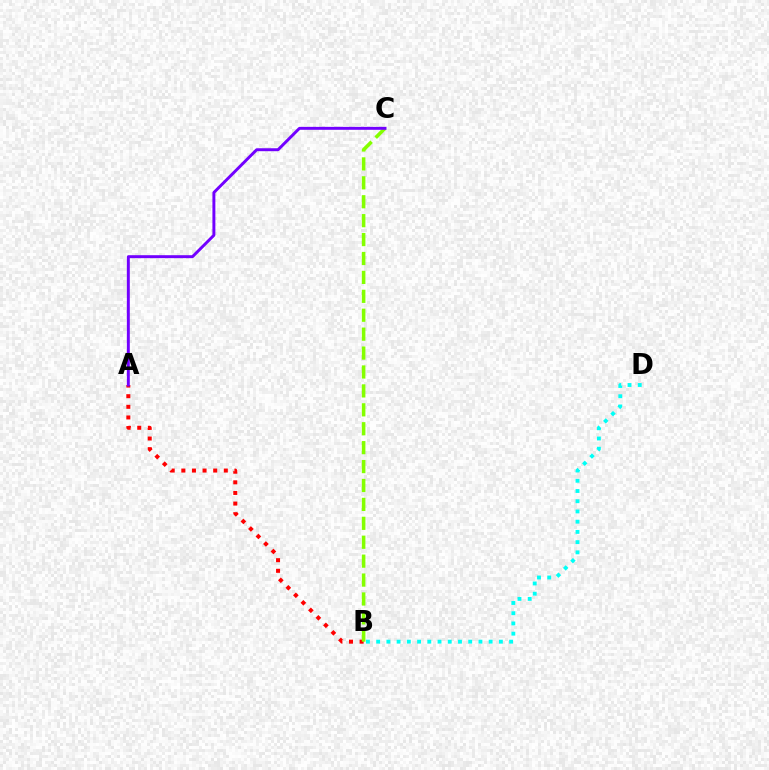{('A', 'B'): [{'color': '#ff0000', 'line_style': 'dotted', 'thickness': 2.89}], ('B', 'C'): [{'color': '#84ff00', 'line_style': 'dashed', 'thickness': 2.57}], ('B', 'D'): [{'color': '#00fff6', 'line_style': 'dotted', 'thickness': 2.78}], ('A', 'C'): [{'color': '#7200ff', 'line_style': 'solid', 'thickness': 2.12}]}